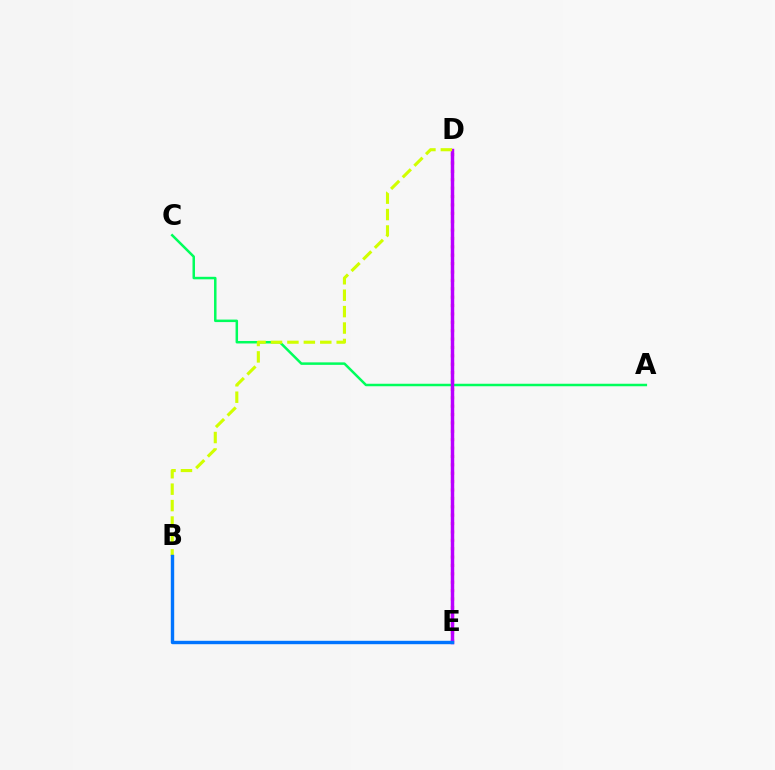{('D', 'E'): [{'color': '#ff0000', 'line_style': 'dotted', 'thickness': 2.28}, {'color': '#b900ff', 'line_style': 'solid', 'thickness': 2.49}], ('A', 'C'): [{'color': '#00ff5c', 'line_style': 'solid', 'thickness': 1.8}], ('B', 'D'): [{'color': '#d1ff00', 'line_style': 'dashed', 'thickness': 2.23}], ('B', 'E'): [{'color': '#0074ff', 'line_style': 'solid', 'thickness': 2.45}]}